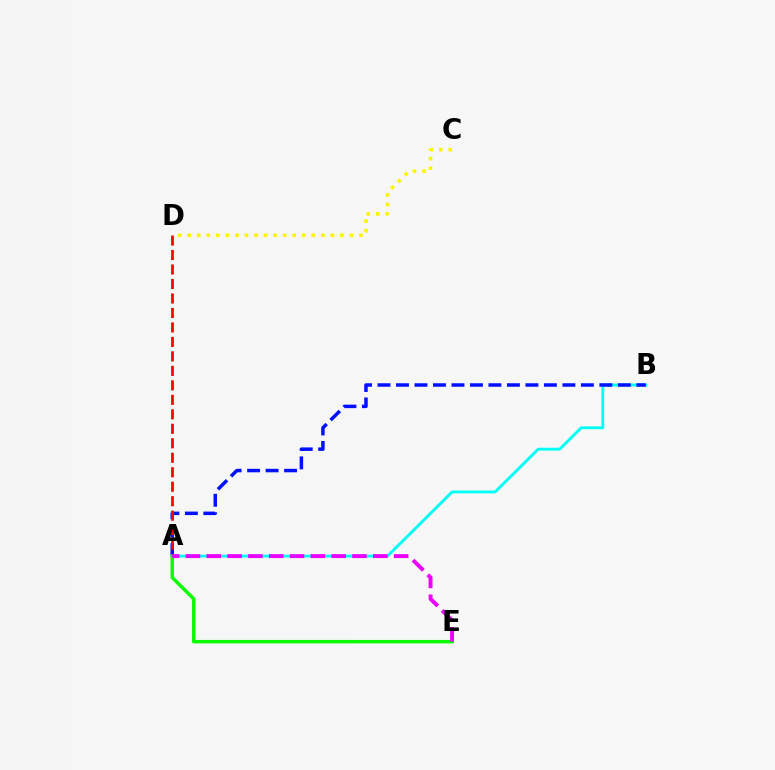{('A', 'B'): [{'color': '#00fff6', 'line_style': 'solid', 'thickness': 2.06}, {'color': '#0010ff', 'line_style': 'dashed', 'thickness': 2.51}], ('C', 'D'): [{'color': '#fcf500', 'line_style': 'dotted', 'thickness': 2.59}], ('A', 'D'): [{'color': '#ff0000', 'line_style': 'dashed', 'thickness': 1.97}], ('A', 'E'): [{'color': '#08ff00', 'line_style': 'solid', 'thickness': 2.48}, {'color': '#ee00ff', 'line_style': 'dashed', 'thickness': 2.83}]}